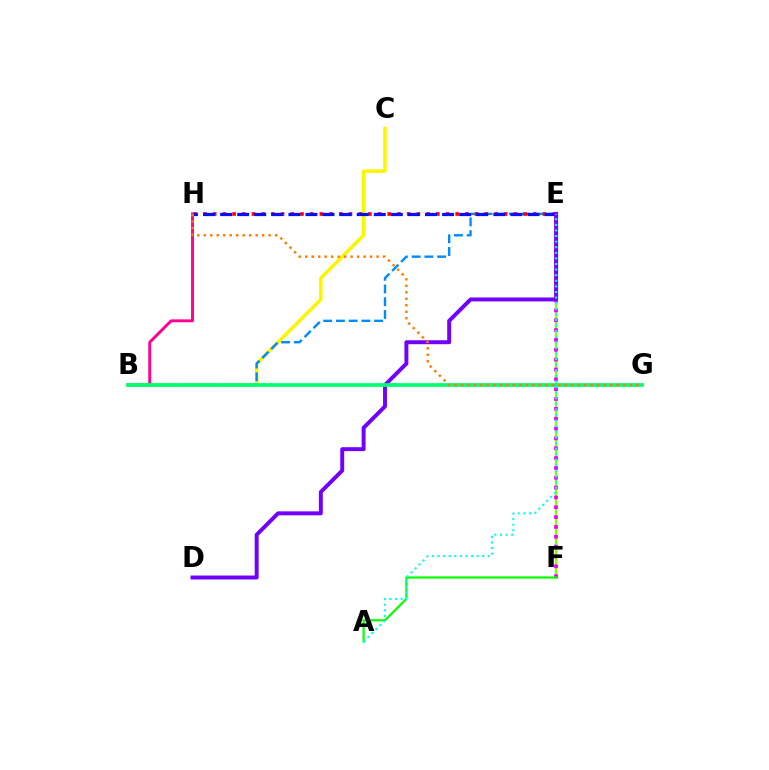{('E', 'F'): [{'color': '#84ff00', 'line_style': 'solid', 'thickness': 1.65}, {'color': '#ee00ff', 'line_style': 'dotted', 'thickness': 2.67}], ('B', 'C'): [{'color': '#fcf500', 'line_style': 'solid', 'thickness': 2.5}], ('B', 'E'): [{'color': '#008cff', 'line_style': 'dashed', 'thickness': 1.73}], ('E', 'H'): [{'color': '#ff0000', 'line_style': 'dotted', 'thickness': 2.64}, {'color': '#0010ff', 'line_style': 'dashed', 'thickness': 2.32}], ('B', 'H'): [{'color': '#ff0094', 'line_style': 'solid', 'thickness': 2.1}], ('D', 'E'): [{'color': '#7200ff', 'line_style': 'solid', 'thickness': 2.84}], ('B', 'G'): [{'color': '#00ff74', 'line_style': 'solid', 'thickness': 2.68}], ('A', 'F'): [{'color': '#08ff00', 'line_style': 'solid', 'thickness': 1.58}], ('A', 'E'): [{'color': '#00fff6', 'line_style': 'dotted', 'thickness': 1.52}], ('G', 'H'): [{'color': '#ff7c00', 'line_style': 'dotted', 'thickness': 1.76}]}